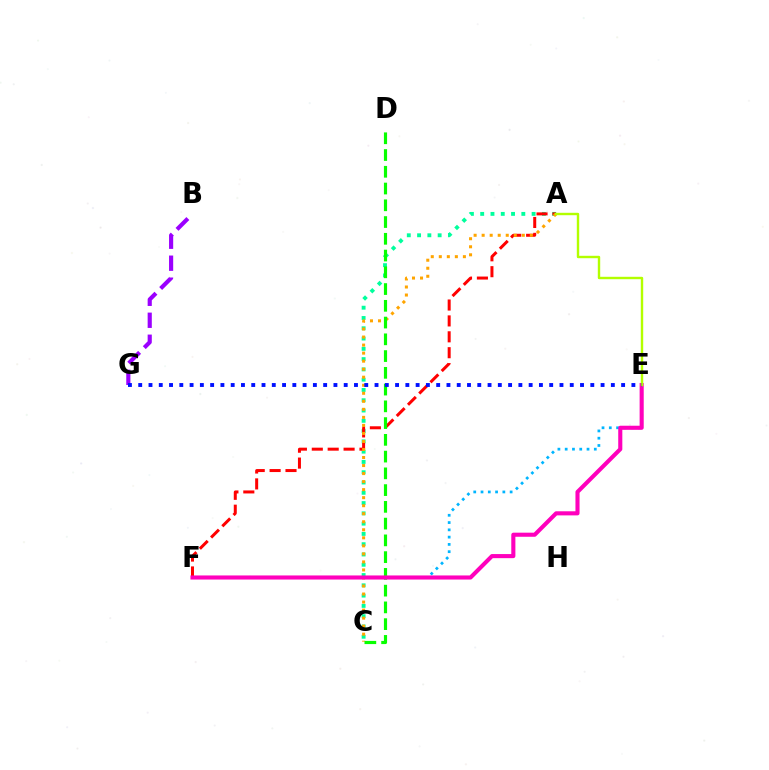{('A', 'C'): [{'color': '#00ff9d', 'line_style': 'dotted', 'thickness': 2.79}, {'color': '#ffa500', 'line_style': 'dotted', 'thickness': 2.18}], ('E', 'F'): [{'color': '#00b5ff', 'line_style': 'dotted', 'thickness': 1.98}, {'color': '#ff00bd', 'line_style': 'solid', 'thickness': 2.95}], ('B', 'G'): [{'color': '#9b00ff', 'line_style': 'dashed', 'thickness': 2.99}], ('A', 'F'): [{'color': '#ff0000', 'line_style': 'dashed', 'thickness': 2.16}], ('C', 'D'): [{'color': '#08ff00', 'line_style': 'dashed', 'thickness': 2.28}], ('A', 'E'): [{'color': '#b3ff00', 'line_style': 'solid', 'thickness': 1.73}], ('E', 'G'): [{'color': '#0010ff', 'line_style': 'dotted', 'thickness': 2.79}]}